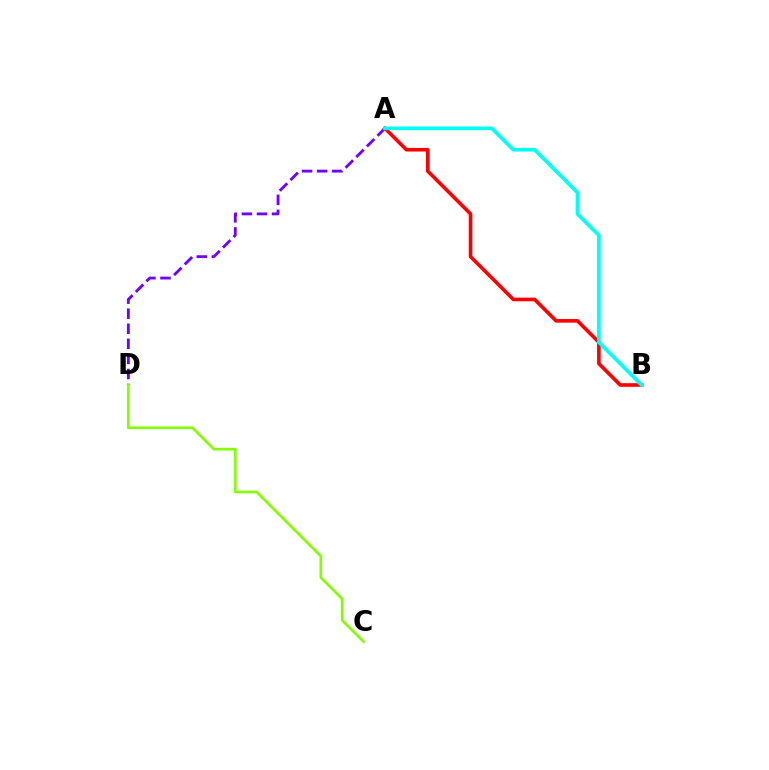{('A', 'D'): [{'color': '#7200ff', 'line_style': 'dashed', 'thickness': 2.05}], ('A', 'B'): [{'color': '#ff0000', 'line_style': 'solid', 'thickness': 2.61}, {'color': '#00fff6', 'line_style': 'solid', 'thickness': 2.66}], ('C', 'D'): [{'color': '#84ff00', 'line_style': 'solid', 'thickness': 1.95}]}